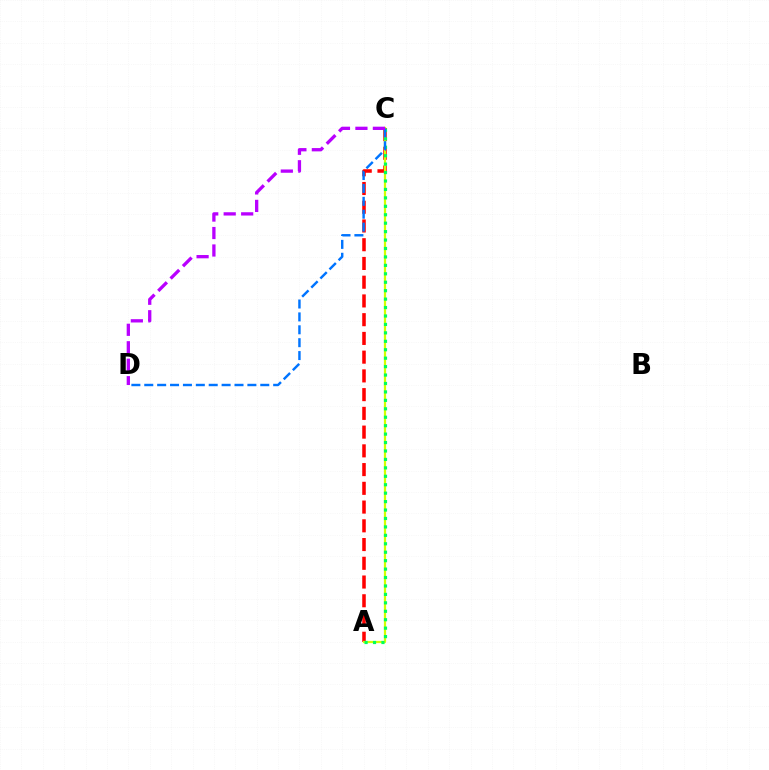{('A', 'C'): [{'color': '#ff0000', 'line_style': 'dashed', 'thickness': 2.55}, {'color': '#d1ff00', 'line_style': 'solid', 'thickness': 1.61}, {'color': '#00ff5c', 'line_style': 'dotted', 'thickness': 2.29}], ('C', 'D'): [{'color': '#0074ff', 'line_style': 'dashed', 'thickness': 1.75}, {'color': '#b900ff', 'line_style': 'dashed', 'thickness': 2.37}]}